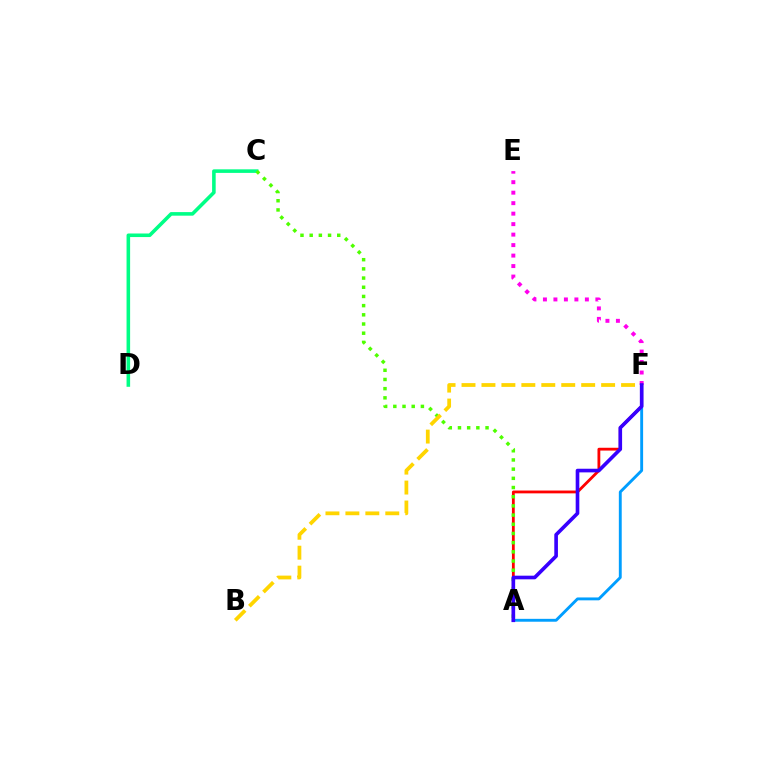{('A', 'F'): [{'color': '#ff0000', 'line_style': 'solid', 'thickness': 2.02}, {'color': '#009eff', 'line_style': 'solid', 'thickness': 2.08}, {'color': '#3700ff', 'line_style': 'solid', 'thickness': 2.62}], ('C', 'D'): [{'color': '#00ff86', 'line_style': 'solid', 'thickness': 2.57}], ('A', 'C'): [{'color': '#4fff00', 'line_style': 'dotted', 'thickness': 2.5}], ('E', 'F'): [{'color': '#ff00ed', 'line_style': 'dotted', 'thickness': 2.85}], ('B', 'F'): [{'color': '#ffd500', 'line_style': 'dashed', 'thickness': 2.71}]}